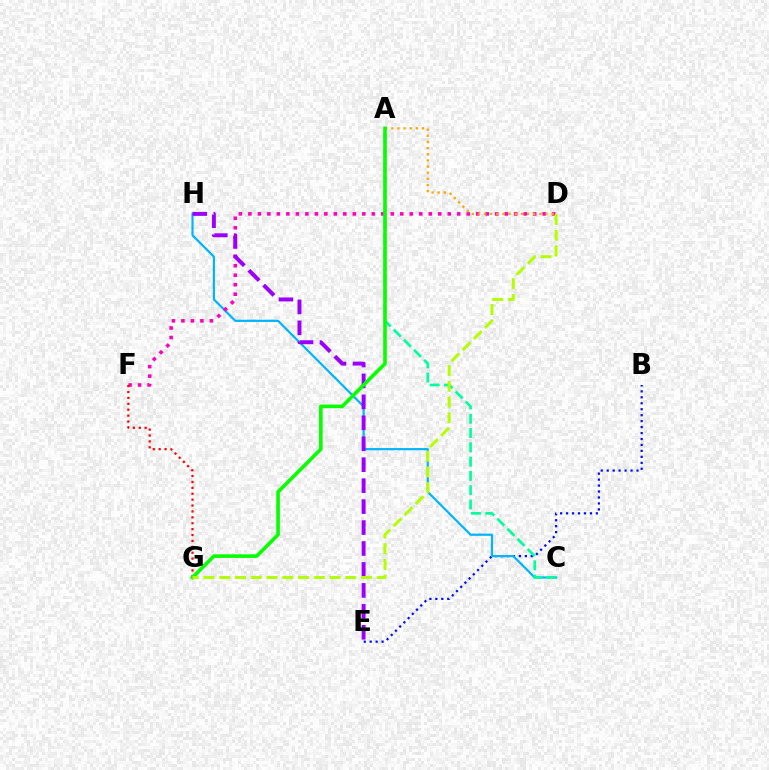{('B', 'E'): [{'color': '#0010ff', 'line_style': 'dotted', 'thickness': 1.62}], ('C', 'H'): [{'color': '#00b5ff', 'line_style': 'solid', 'thickness': 1.59}], ('A', 'C'): [{'color': '#00ff9d', 'line_style': 'dashed', 'thickness': 1.94}], ('D', 'F'): [{'color': '#ff00bd', 'line_style': 'dotted', 'thickness': 2.58}], ('F', 'G'): [{'color': '#ff0000', 'line_style': 'dotted', 'thickness': 1.6}], ('E', 'H'): [{'color': '#9b00ff', 'line_style': 'dashed', 'thickness': 2.85}], ('A', 'D'): [{'color': '#ffa500', 'line_style': 'dotted', 'thickness': 1.67}], ('A', 'G'): [{'color': '#08ff00', 'line_style': 'solid', 'thickness': 2.6}], ('D', 'G'): [{'color': '#b3ff00', 'line_style': 'dashed', 'thickness': 2.14}]}